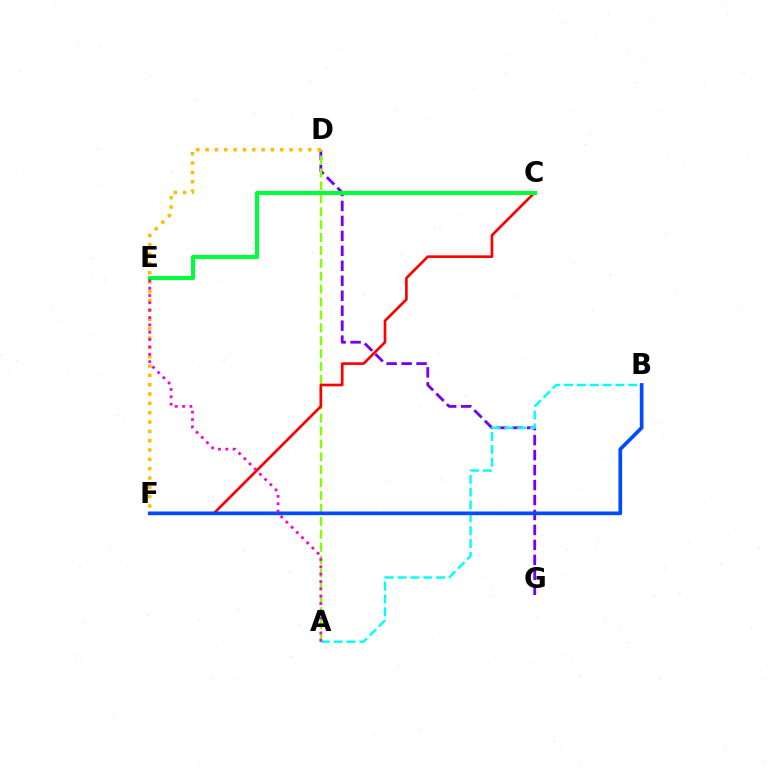{('D', 'G'): [{'color': '#7200ff', 'line_style': 'dashed', 'thickness': 2.03}], ('A', 'D'): [{'color': '#84ff00', 'line_style': 'dashed', 'thickness': 1.75}], ('D', 'F'): [{'color': '#ffbd00', 'line_style': 'dotted', 'thickness': 2.53}], ('C', 'F'): [{'color': '#ff0000', 'line_style': 'solid', 'thickness': 1.92}], ('A', 'B'): [{'color': '#00fff6', 'line_style': 'dashed', 'thickness': 1.74}], ('B', 'F'): [{'color': '#004bff', 'line_style': 'solid', 'thickness': 2.66}], ('C', 'E'): [{'color': '#00ff39', 'line_style': 'solid', 'thickness': 2.92}], ('A', 'E'): [{'color': '#ff00cf', 'line_style': 'dotted', 'thickness': 2.0}]}